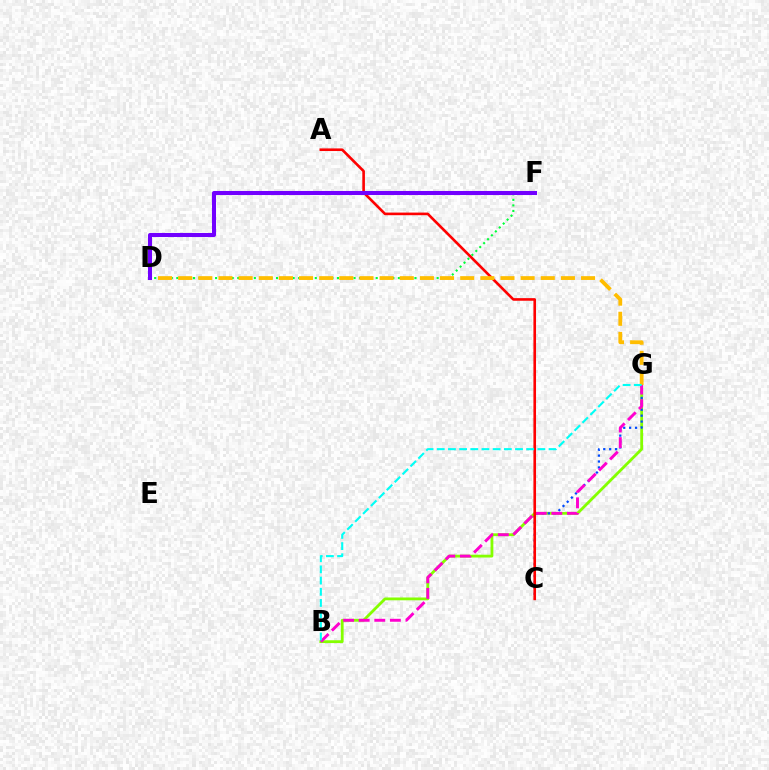{('B', 'G'): [{'color': '#84ff00', 'line_style': 'solid', 'thickness': 2.02}, {'color': '#ff00cf', 'line_style': 'dashed', 'thickness': 2.12}, {'color': '#00fff6', 'line_style': 'dashed', 'thickness': 1.52}], ('C', 'G'): [{'color': '#004bff', 'line_style': 'dotted', 'thickness': 1.61}], ('D', 'F'): [{'color': '#00ff39', 'line_style': 'dotted', 'thickness': 1.5}, {'color': '#7200ff', 'line_style': 'solid', 'thickness': 2.91}], ('A', 'C'): [{'color': '#ff0000', 'line_style': 'solid', 'thickness': 1.89}], ('D', 'G'): [{'color': '#ffbd00', 'line_style': 'dashed', 'thickness': 2.74}]}